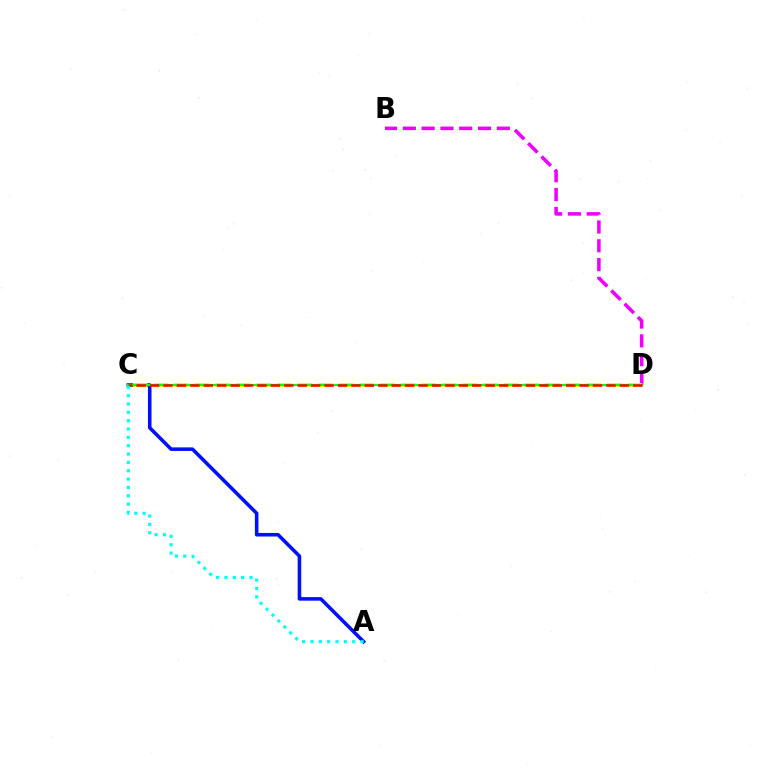{('B', 'D'): [{'color': '#ee00ff', 'line_style': 'dashed', 'thickness': 2.55}], ('A', 'C'): [{'color': '#0010ff', 'line_style': 'solid', 'thickness': 2.57}, {'color': '#00fff6', 'line_style': 'dotted', 'thickness': 2.27}], ('C', 'D'): [{'color': '#fcf500', 'line_style': 'dashed', 'thickness': 2.8}, {'color': '#08ff00', 'line_style': 'solid', 'thickness': 1.59}, {'color': '#ff0000', 'line_style': 'dashed', 'thickness': 1.82}]}